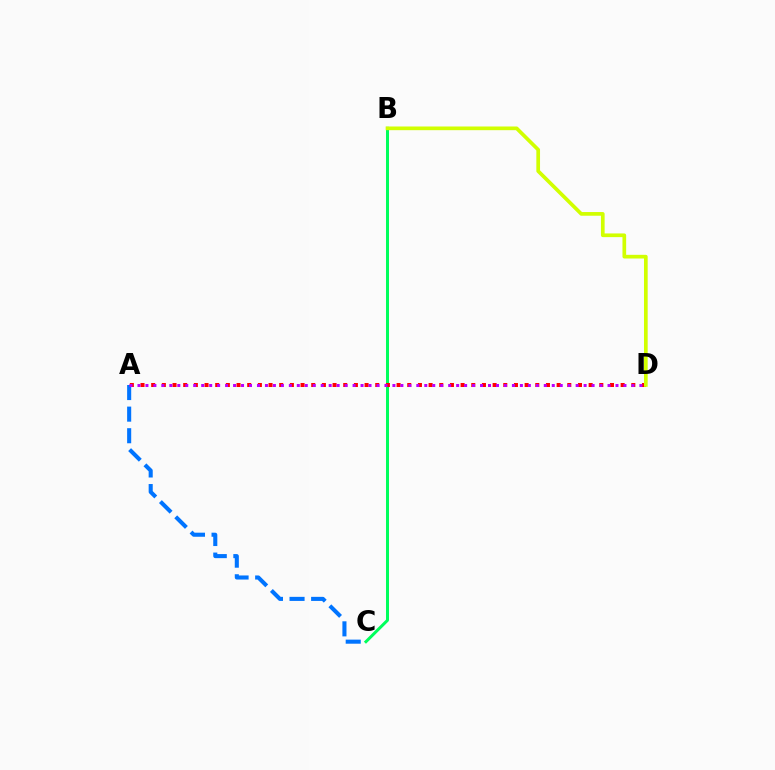{('A', 'C'): [{'color': '#0074ff', 'line_style': 'dashed', 'thickness': 2.93}], ('B', 'C'): [{'color': '#00ff5c', 'line_style': 'solid', 'thickness': 2.15}], ('A', 'D'): [{'color': '#ff0000', 'line_style': 'dotted', 'thickness': 2.9}, {'color': '#b900ff', 'line_style': 'dotted', 'thickness': 2.16}], ('B', 'D'): [{'color': '#d1ff00', 'line_style': 'solid', 'thickness': 2.65}]}